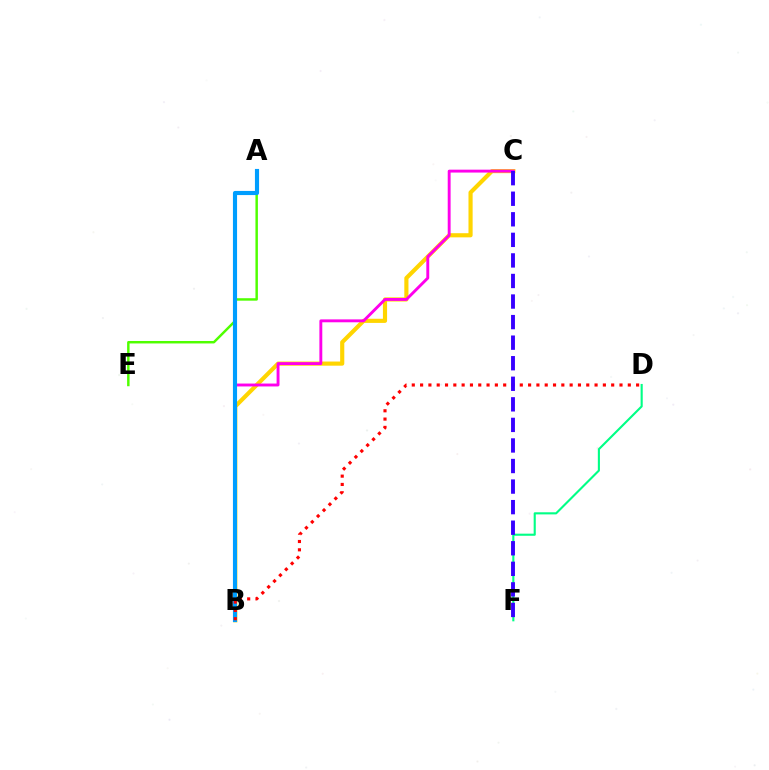{('D', 'F'): [{'color': '#00ff86', 'line_style': 'solid', 'thickness': 1.52}], ('A', 'E'): [{'color': '#4fff00', 'line_style': 'solid', 'thickness': 1.77}], ('B', 'C'): [{'color': '#ffd500', 'line_style': 'solid', 'thickness': 2.99}, {'color': '#ff00ed', 'line_style': 'solid', 'thickness': 2.09}], ('A', 'B'): [{'color': '#009eff', 'line_style': 'solid', 'thickness': 2.97}], ('B', 'D'): [{'color': '#ff0000', 'line_style': 'dotted', 'thickness': 2.26}], ('C', 'F'): [{'color': '#3700ff', 'line_style': 'dashed', 'thickness': 2.79}]}